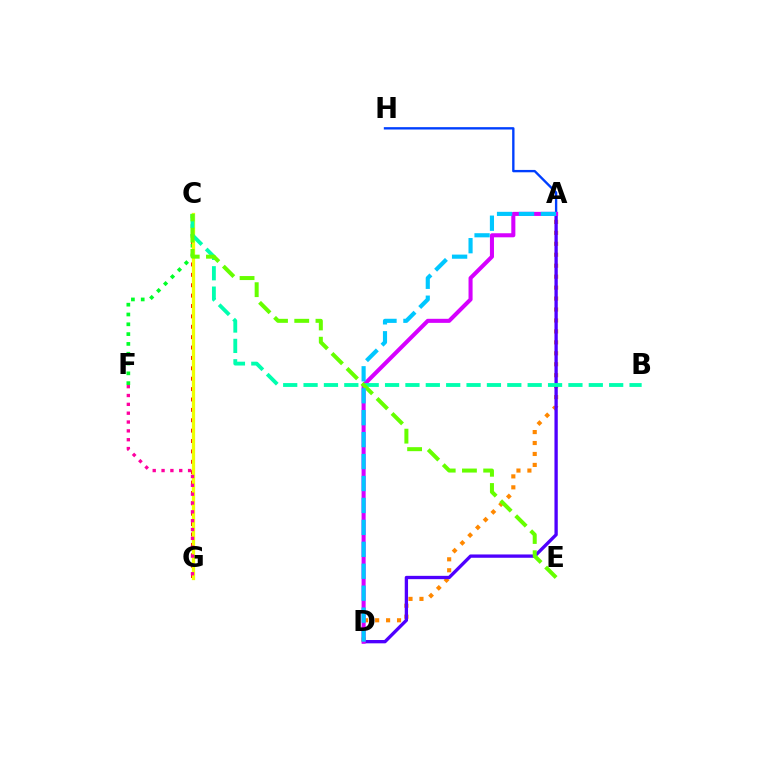{('C', 'G'): [{'color': '#ff0000', 'line_style': 'dotted', 'thickness': 2.82}, {'color': '#eeff00', 'line_style': 'solid', 'thickness': 2.35}], ('A', 'D'): [{'color': '#ff8800', 'line_style': 'dotted', 'thickness': 2.98}, {'color': '#4f00ff', 'line_style': 'solid', 'thickness': 2.39}, {'color': '#d600ff', 'line_style': 'solid', 'thickness': 2.92}, {'color': '#00c7ff', 'line_style': 'dashed', 'thickness': 2.98}], ('C', 'F'): [{'color': '#00ff27', 'line_style': 'dotted', 'thickness': 2.67}], ('A', 'H'): [{'color': '#003fff', 'line_style': 'solid', 'thickness': 1.7}], ('B', 'C'): [{'color': '#00ffaf', 'line_style': 'dashed', 'thickness': 2.77}], ('F', 'G'): [{'color': '#ff00a0', 'line_style': 'dotted', 'thickness': 2.4}], ('C', 'E'): [{'color': '#66ff00', 'line_style': 'dashed', 'thickness': 2.88}]}